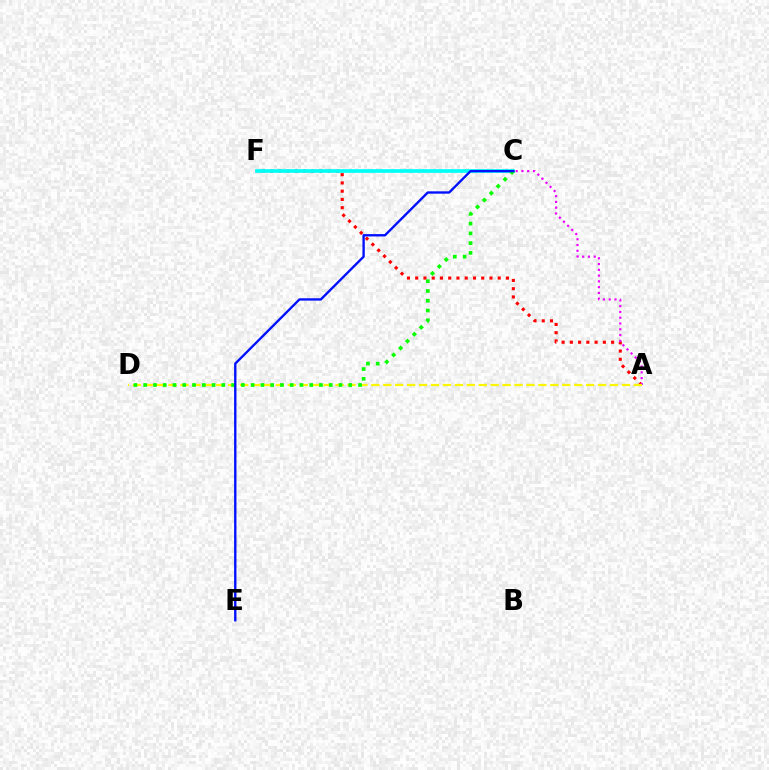{('A', 'F'): [{'color': '#ff0000', 'line_style': 'dotted', 'thickness': 2.24}], ('C', 'F'): [{'color': '#00fff6', 'line_style': 'solid', 'thickness': 2.65}], ('A', 'C'): [{'color': '#ee00ff', 'line_style': 'dotted', 'thickness': 1.57}], ('A', 'D'): [{'color': '#fcf500', 'line_style': 'dashed', 'thickness': 1.62}], ('C', 'D'): [{'color': '#08ff00', 'line_style': 'dotted', 'thickness': 2.65}], ('C', 'E'): [{'color': '#0010ff', 'line_style': 'solid', 'thickness': 1.7}]}